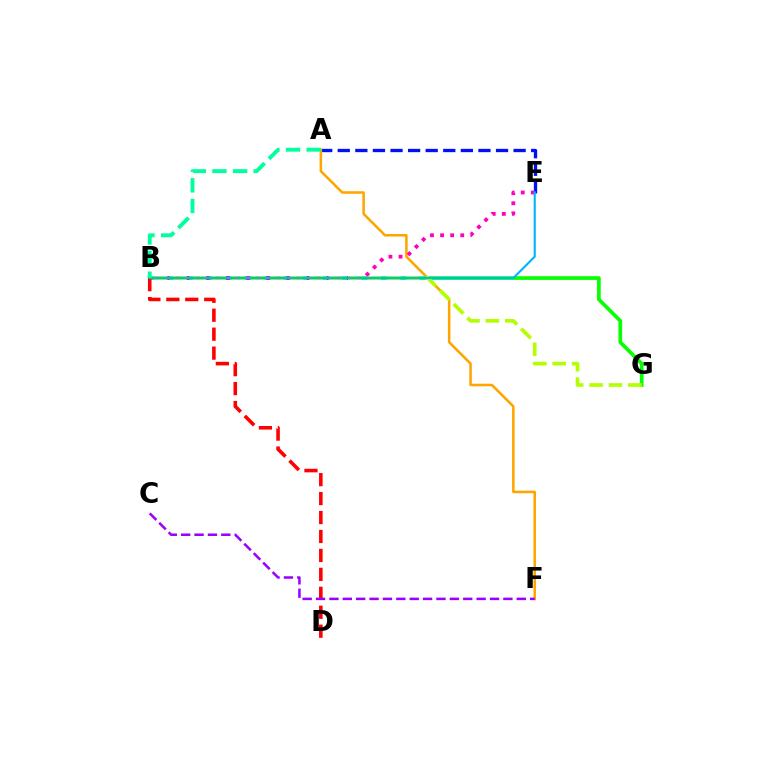{('A', 'E'): [{'color': '#0010ff', 'line_style': 'dashed', 'thickness': 2.39}], ('A', 'F'): [{'color': '#ffa500', 'line_style': 'solid', 'thickness': 1.83}], ('B', 'G'): [{'color': '#08ff00', 'line_style': 'solid', 'thickness': 2.66}, {'color': '#b3ff00', 'line_style': 'dashed', 'thickness': 2.64}], ('B', 'D'): [{'color': '#ff0000', 'line_style': 'dashed', 'thickness': 2.57}], ('B', 'E'): [{'color': '#ff00bd', 'line_style': 'dotted', 'thickness': 2.74}, {'color': '#00b5ff', 'line_style': 'solid', 'thickness': 1.52}], ('C', 'F'): [{'color': '#9b00ff', 'line_style': 'dashed', 'thickness': 1.82}], ('A', 'B'): [{'color': '#00ff9d', 'line_style': 'dashed', 'thickness': 2.8}]}